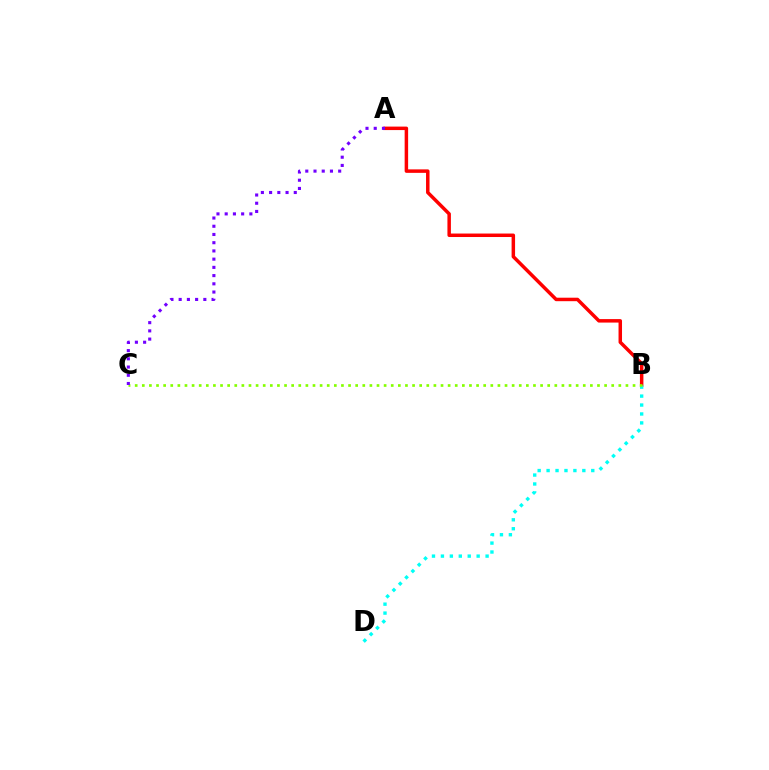{('A', 'B'): [{'color': '#ff0000', 'line_style': 'solid', 'thickness': 2.51}], ('B', 'D'): [{'color': '#00fff6', 'line_style': 'dotted', 'thickness': 2.43}], ('B', 'C'): [{'color': '#84ff00', 'line_style': 'dotted', 'thickness': 1.93}], ('A', 'C'): [{'color': '#7200ff', 'line_style': 'dotted', 'thickness': 2.23}]}